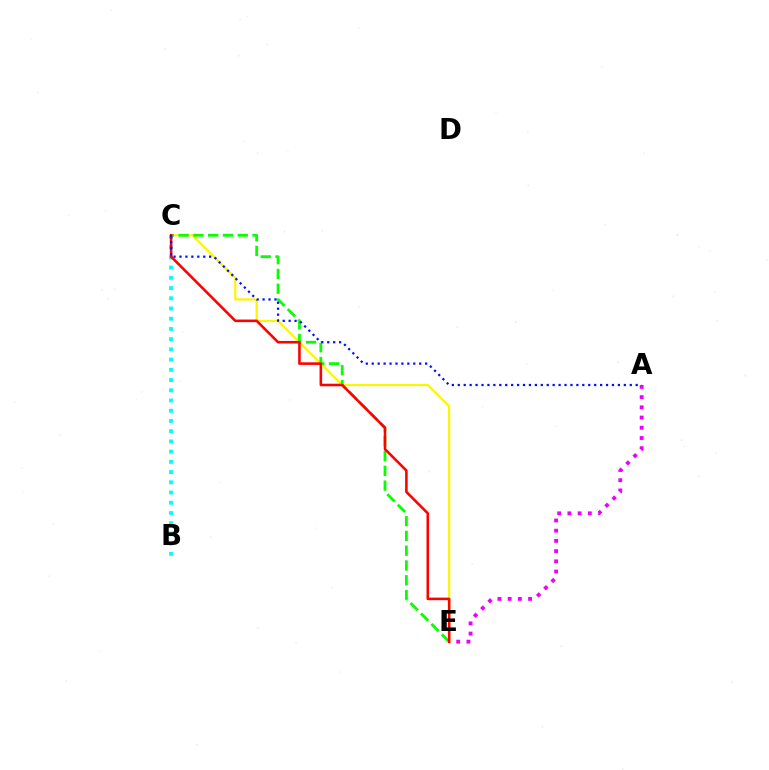{('C', 'E'): [{'color': '#fcf500', 'line_style': 'solid', 'thickness': 1.57}, {'color': '#08ff00', 'line_style': 'dashed', 'thickness': 2.01}, {'color': '#ff0000', 'line_style': 'solid', 'thickness': 1.85}], ('A', 'E'): [{'color': '#ee00ff', 'line_style': 'dotted', 'thickness': 2.77}], ('B', 'C'): [{'color': '#00fff6', 'line_style': 'dotted', 'thickness': 2.78}], ('A', 'C'): [{'color': '#0010ff', 'line_style': 'dotted', 'thickness': 1.61}]}